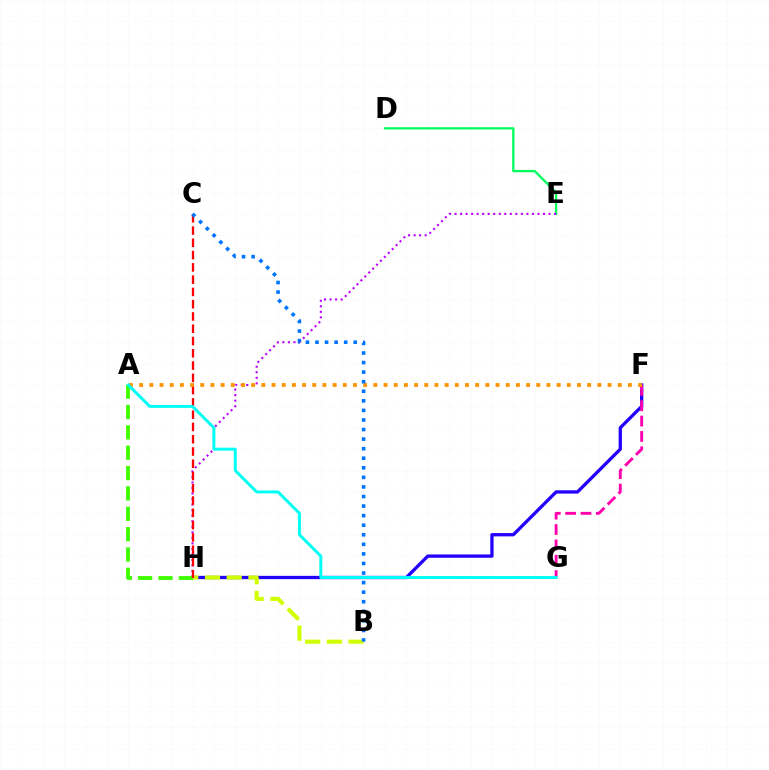{('D', 'E'): [{'color': '#00ff5c', 'line_style': 'solid', 'thickness': 1.66}], ('E', 'H'): [{'color': '#b900ff', 'line_style': 'dotted', 'thickness': 1.5}], ('F', 'H'): [{'color': '#2500ff', 'line_style': 'solid', 'thickness': 2.38}], ('F', 'G'): [{'color': '#ff00ac', 'line_style': 'dashed', 'thickness': 2.09}], ('B', 'H'): [{'color': '#d1ff00', 'line_style': 'dashed', 'thickness': 2.95}], ('A', 'H'): [{'color': '#3dff00', 'line_style': 'dashed', 'thickness': 2.76}], ('C', 'H'): [{'color': '#ff0000', 'line_style': 'dashed', 'thickness': 1.67}], ('A', 'F'): [{'color': '#ff9400', 'line_style': 'dotted', 'thickness': 2.77}], ('B', 'C'): [{'color': '#0074ff', 'line_style': 'dotted', 'thickness': 2.6}], ('A', 'G'): [{'color': '#00fff6', 'line_style': 'solid', 'thickness': 2.14}]}